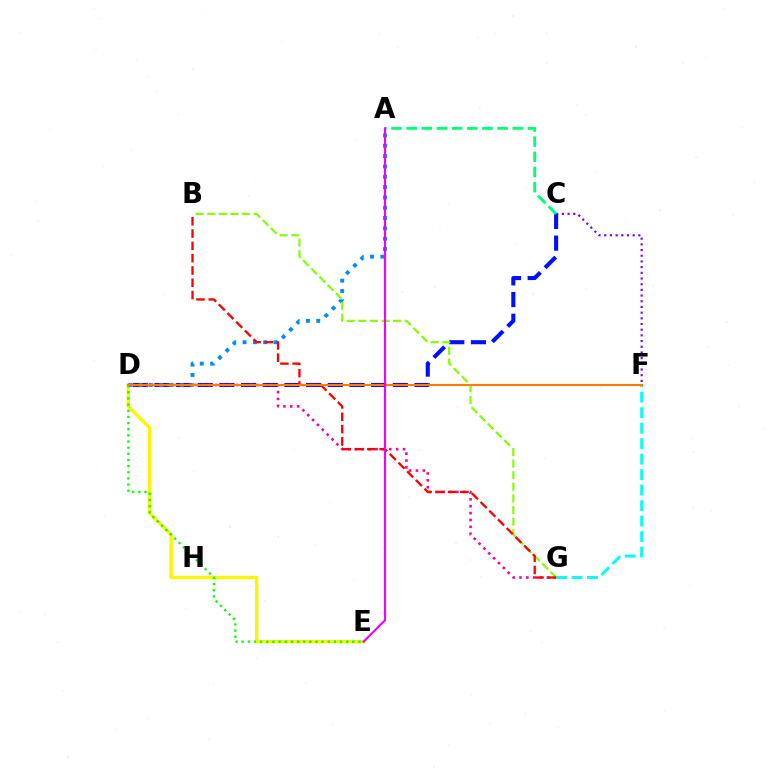{('C', 'F'): [{'color': '#7200ff', 'line_style': 'dotted', 'thickness': 1.55}], ('D', 'E'): [{'color': '#fcf500', 'line_style': 'solid', 'thickness': 2.42}, {'color': '#08ff00', 'line_style': 'dotted', 'thickness': 1.67}], ('C', 'D'): [{'color': '#0010ff', 'line_style': 'dashed', 'thickness': 2.94}], ('A', 'C'): [{'color': '#00ff74', 'line_style': 'dashed', 'thickness': 2.06}], ('A', 'D'): [{'color': '#008cff', 'line_style': 'dotted', 'thickness': 2.8}], ('D', 'G'): [{'color': '#ff0094', 'line_style': 'dotted', 'thickness': 1.87}], ('F', 'G'): [{'color': '#00fff6', 'line_style': 'dashed', 'thickness': 2.11}], ('B', 'G'): [{'color': '#84ff00', 'line_style': 'dashed', 'thickness': 1.58}, {'color': '#ff0000', 'line_style': 'dashed', 'thickness': 1.67}], ('D', 'F'): [{'color': '#ff7c00', 'line_style': 'solid', 'thickness': 1.51}], ('A', 'E'): [{'color': '#ee00ff', 'line_style': 'solid', 'thickness': 1.53}]}